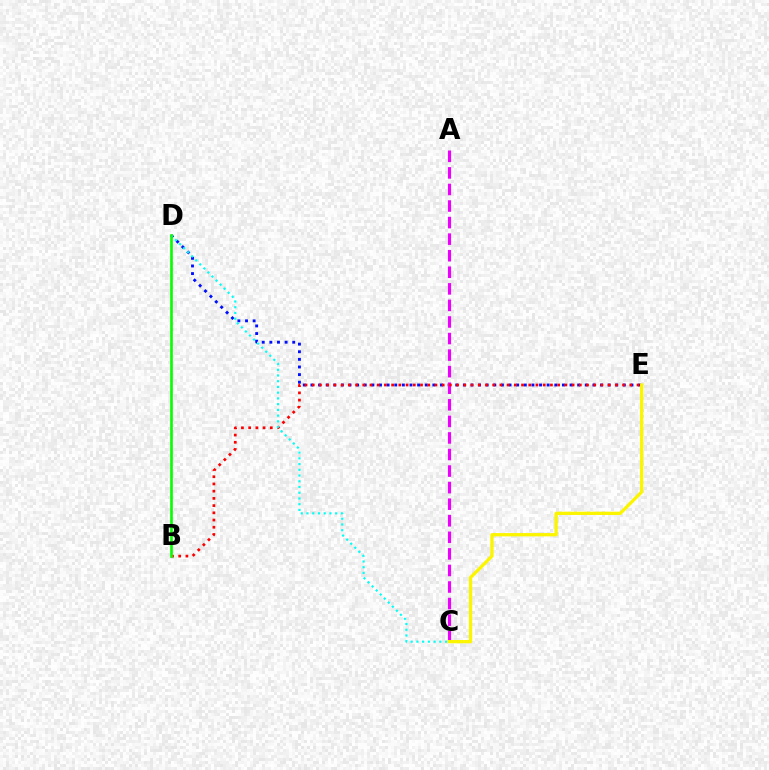{('D', 'E'): [{'color': '#0010ff', 'line_style': 'dotted', 'thickness': 2.07}], ('A', 'C'): [{'color': '#ee00ff', 'line_style': 'dashed', 'thickness': 2.25}], ('B', 'E'): [{'color': '#ff0000', 'line_style': 'dotted', 'thickness': 1.96}], ('C', 'D'): [{'color': '#00fff6', 'line_style': 'dotted', 'thickness': 1.56}], ('B', 'D'): [{'color': '#08ff00', 'line_style': 'solid', 'thickness': 1.92}], ('C', 'E'): [{'color': '#fcf500', 'line_style': 'solid', 'thickness': 2.37}]}